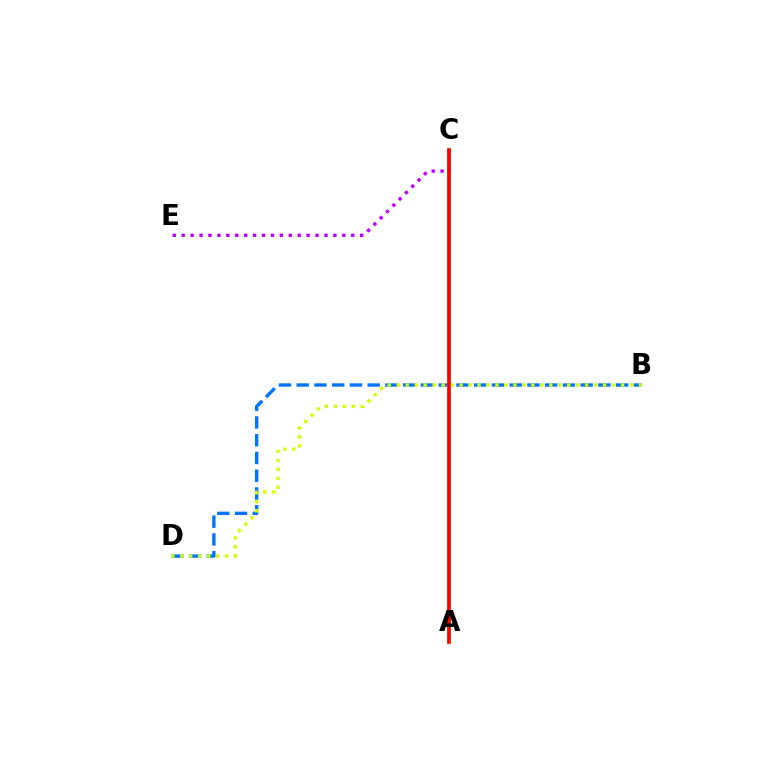{('B', 'D'): [{'color': '#0074ff', 'line_style': 'dashed', 'thickness': 2.41}, {'color': '#d1ff00', 'line_style': 'dotted', 'thickness': 2.44}], ('A', 'C'): [{'color': '#00ff5c', 'line_style': 'solid', 'thickness': 2.54}, {'color': '#ff0000', 'line_style': 'solid', 'thickness': 2.57}], ('C', 'E'): [{'color': '#b900ff', 'line_style': 'dotted', 'thickness': 2.42}]}